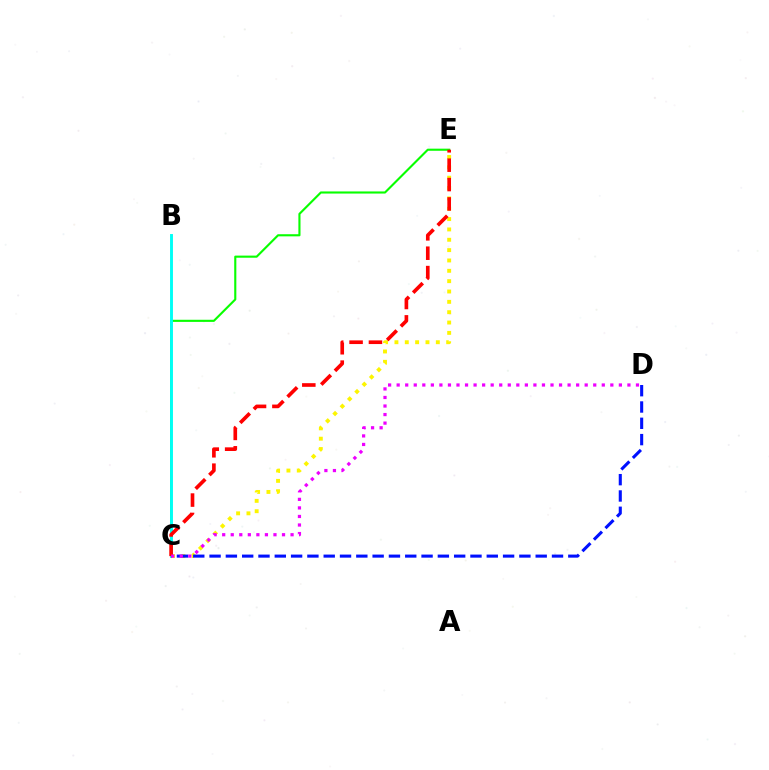{('C', 'E'): [{'color': '#08ff00', 'line_style': 'solid', 'thickness': 1.53}, {'color': '#fcf500', 'line_style': 'dotted', 'thickness': 2.81}, {'color': '#ff0000', 'line_style': 'dashed', 'thickness': 2.63}], ('B', 'C'): [{'color': '#00fff6', 'line_style': 'solid', 'thickness': 2.09}], ('C', 'D'): [{'color': '#0010ff', 'line_style': 'dashed', 'thickness': 2.22}, {'color': '#ee00ff', 'line_style': 'dotted', 'thickness': 2.32}]}